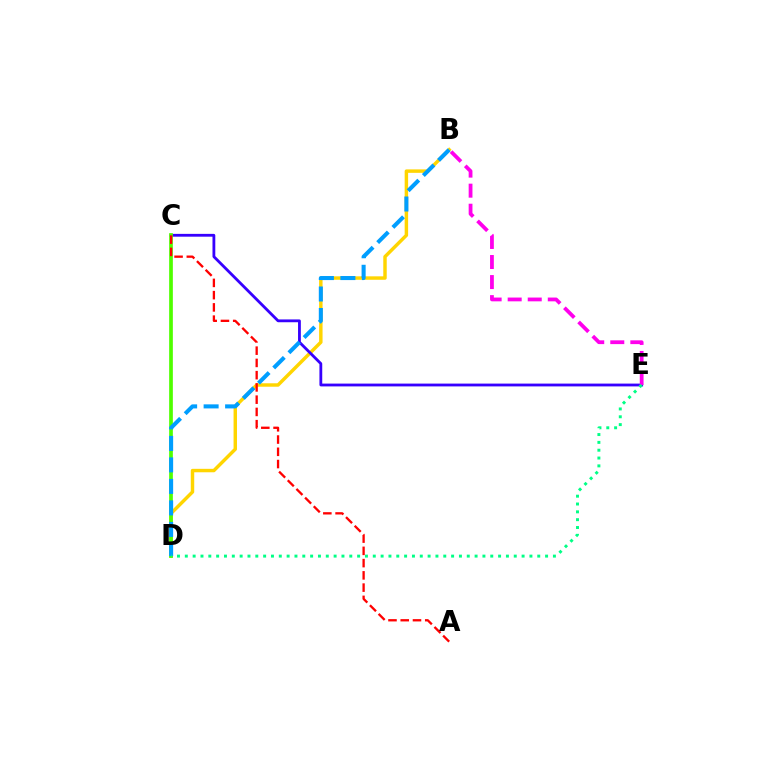{('B', 'D'): [{'color': '#ffd500', 'line_style': 'solid', 'thickness': 2.48}, {'color': '#009eff', 'line_style': 'dashed', 'thickness': 2.92}], ('C', 'E'): [{'color': '#3700ff', 'line_style': 'solid', 'thickness': 2.02}], ('C', 'D'): [{'color': '#4fff00', 'line_style': 'solid', 'thickness': 2.67}], ('A', 'C'): [{'color': '#ff0000', 'line_style': 'dashed', 'thickness': 1.66}], ('B', 'E'): [{'color': '#ff00ed', 'line_style': 'dashed', 'thickness': 2.72}], ('D', 'E'): [{'color': '#00ff86', 'line_style': 'dotted', 'thickness': 2.13}]}